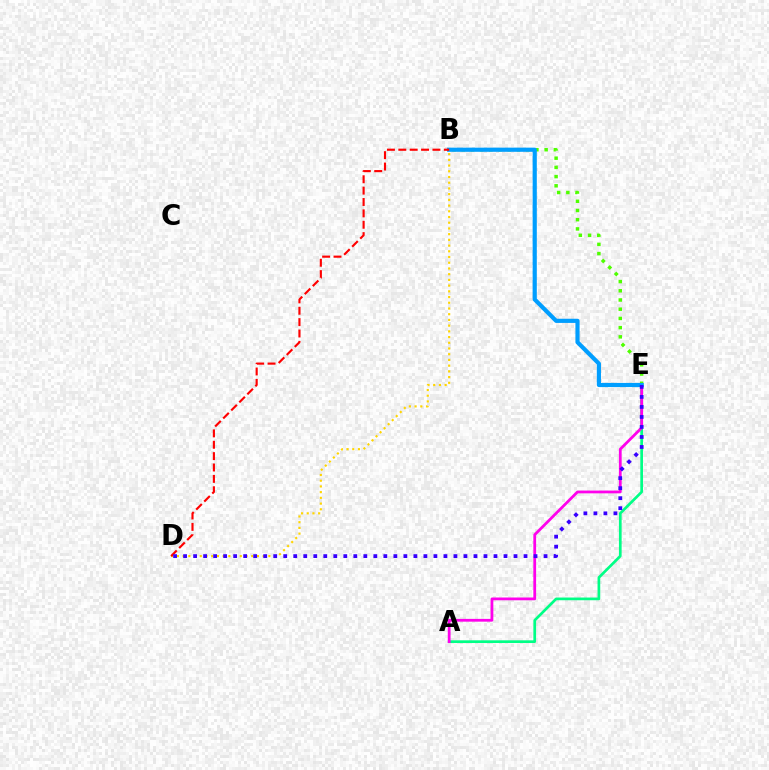{('A', 'E'): [{'color': '#00ff86', 'line_style': 'solid', 'thickness': 1.94}, {'color': '#ff00ed', 'line_style': 'solid', 'thickness': 2.0}], ('B', 'E'): [{'color': '#4fff00', 'line_style': 'dotted', 'thickness': 2.5}, {'color': '#009eff', 'line_style': 'solid', 'thickness': 3.0}], ('B', 'D'): [{'color': '#ffd500', 'line_style': 'dotted', 'thickness': 1.55}, {'color': '#ff0000', 'line_style': 'dashed', 'thickness': 1.55}], ('D', 'E'): [{'color': '#3700ff', 'line_style': 'dotted', 'thickness': 2.72}]}